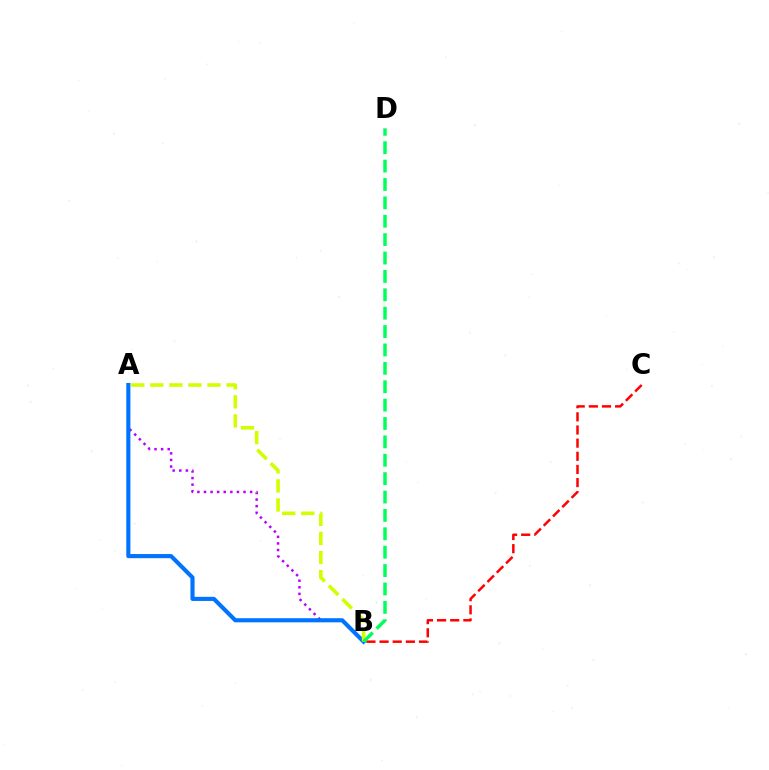{('A', 'B'): [{'color': '#b900ff', 'line_style': 'dotted', 'thickness': 1.79}, {'color': '#0074ff', 'line_style': 'solid', 'thickness': 2.97}, {'color': '#d1ff00', 'line_style': 'dashed', 'thickness': 2.59}], ('B', 'C'): [{'color': '#ff0000', 'line_style': 'dashed', 'thickness': 1.79}], ('B', 'D'): [{'color': '#00ff5c', 'line_style': 'dashed', 'thickness': 2.5}]}